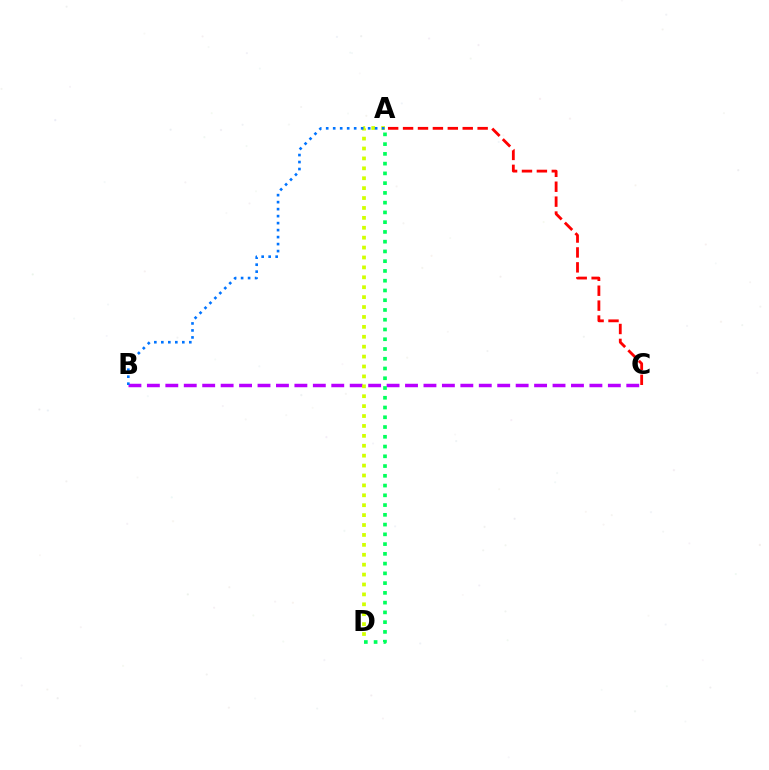{('B', 'C'): [{'color': '#b900ff', 'line_style': 'dashed', 'thickness': 2.5}], ('A', 'C'): [{'color': '#ff0000', 'line_style': 'dashed', 'thickness': 2.03}], ('A', 'D'): [{'color': '#d1ff00', 'line_style': 'dotted', 'thickness': 2.69}, {'color': '#00ff5c', 'line_style': 'dotted', 'thickness': 2.65}], ('A', 'B'): [{'color': '#0074ff', 'line_style': 'dotted', 'thickness': 1.9}]}